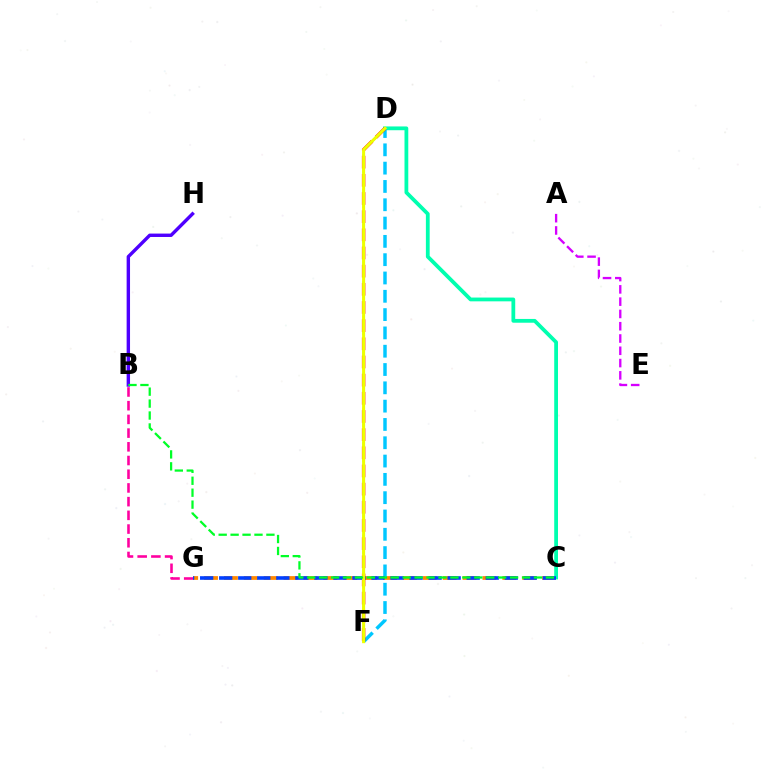{('D', 'F'): [{'color': '#66ff00', 'line_style': 'dashed', 'thickness': 1.57}, {'color': '#00c7ff', 'line_style': 'dashed', 'thickness': 2.49}, {'color': '#ff0000', 'line_style': 'dashed', 'thickness': 2.47}, {'color': '#eeff00', 'line_style': 'solid', 'thickness': 2.2}], ('B', 'G'): [{'color': '#ff00a0', 'line_style': 'dashed', 'thickness': 1.86}], ('C', 'G'): [{'color': '#ff8800', 'line_style': 'dashed', 'thickness': 2.7}, {'color': '#003fff', 'line_style': 'dashed', 'thickness': 2.59}], ('C', 'D'): [{'color': '#00ffaf', 'line_style': 'solid', 'thickness': 2.72}], ('A', 'E'): [{'color': '#d600ff', 'line_style': 'dashed', 'thickness': 1.67}], ('B', 'H'): [{'color': '#4f00ff', 'line_style': 'solid', 'thickness': 2.45}], ('B', 'C'): [{'color': '#00ff27', 'line_style': 'dashed', 'thickness': 1.62}]}